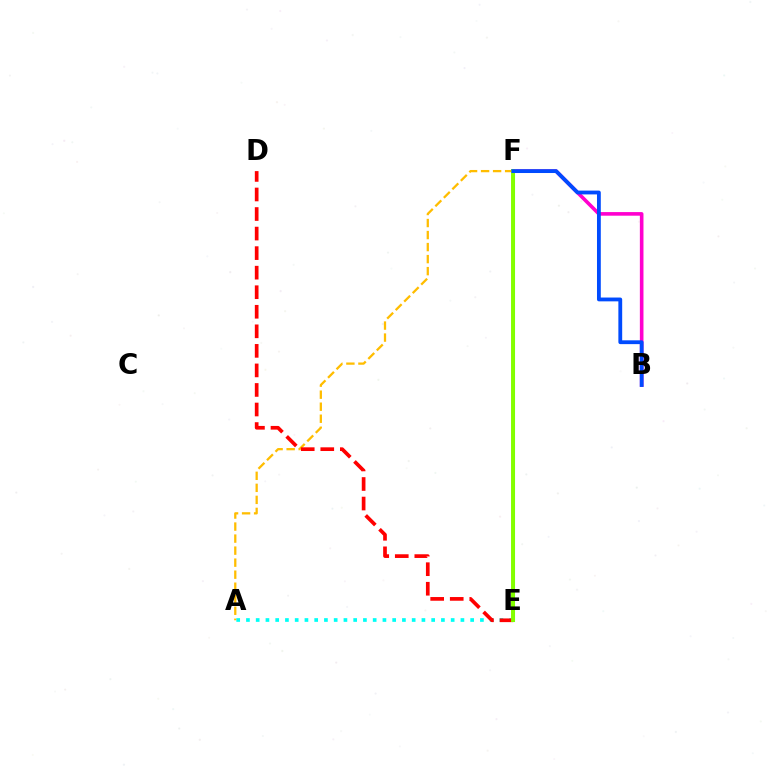{('B', 'F'): [{'color': '#ff00cf', 'line_style': 'solid', 'thickness': 2.6}, {'color': '#004bff', 'line_style': 'solid', 'thickness': 2.75}], ('E', 'F'): [{'color': '#7200ff', 'line_style': 'solid', 'thickness': 2.13}, {'color': '#00ff39', 'line_style': 'solid', 'thickness': 2.2}, {'color': '#84ff00', 'line_style': 'solid', 'thickness': 2.83}], ('A', 'F'): [{'color': '#ffbd00', 'line_style': 'dashed', 'thickness': 1.63}], ('A', 'E'): [{'color': '#00fff6', 'line_style': 'dotted', 'thickness': 2.65}], ('D', 'E'): [{'color': '#ff0000', 'line_style': 'dashed', 'thickness': 2.66}]}